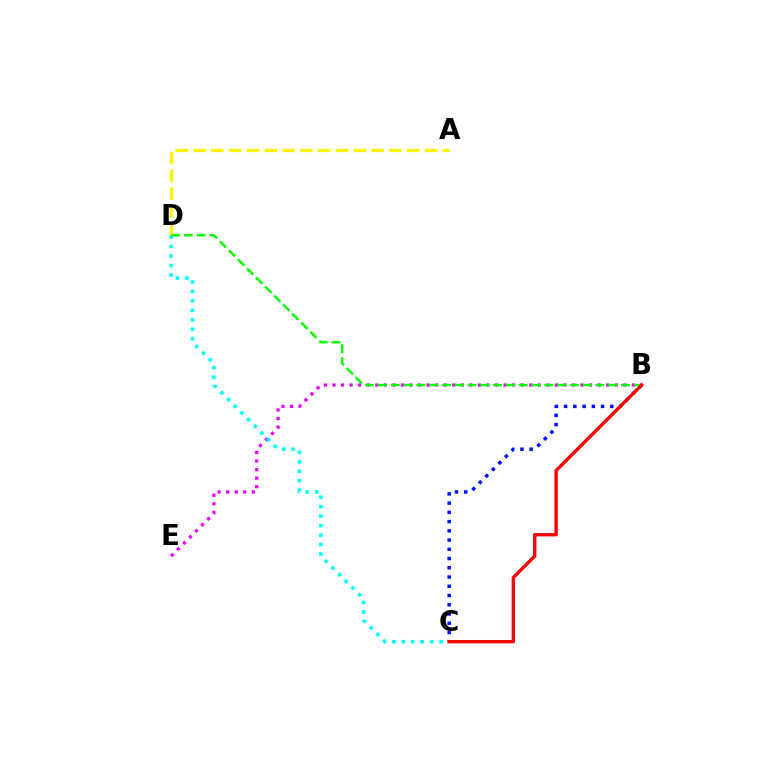{('B', 'E'): [{'color': '#ee00ff', 'line_style': 'dotted', 'thickness': 2.32}], ('A', 'D'): [{'color': '#fcf500', 'line_style': 'dashed', 'thickness': 2.42}], ('C', 'D'): [{'color': '#00fff6', 'line_style': 'dotted', 'thickness': 2.57}], ('B', 'C'): [{'color': '#0010ff', 'line_style': 'dotted', 'thickness': 2.51}, {'color': '#ff0000', 'line_style': 'solid', 'thickness': 2.41}], ('B', 'D'): [{'color': '#08ff00', 'line_style': 'dashed', 'thickness': 1.74}]}